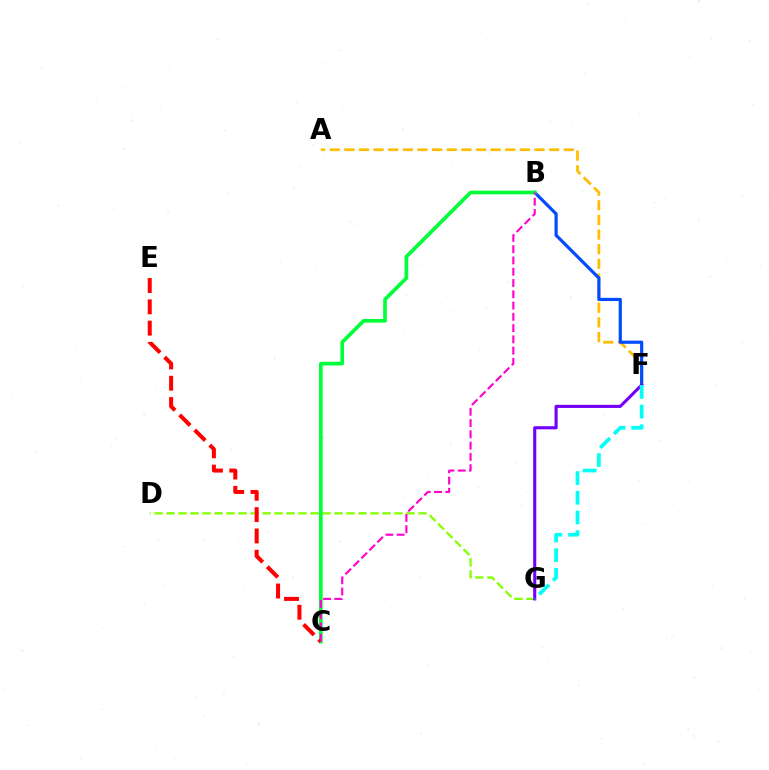{('A', 'F'): [{'color': '#ffbd00', 'line_style': 'dashed', 'thickness': 1.99}], ('D', 'G'): [{'color': '#84ff00', 'line_style': 'dashed', 'thickness': 1.63}], ('B', 'F'): [{'color': '#004bff', 'line_style': 'solid', 'thickness': 2.29}], ('B', 'C'): [{'color': '#00ff39', 'line_style': 'solid', 'thickness': 2.64}, {'color': '#ff00cf', 'line_style': 'dashed', 'thickness': 1.53}], ('C', 'E'): [{'color': '#ff0000', 'line_style': 'dashed', 'thickness': 2.9}], ('F', 'G'): [{'color': '#7200ff', 'line_style': 'solid', 'thickness': 2.23}, {'color': '#00fff6', 'line_style': 'dashed', 'thickness': 2.67}]}